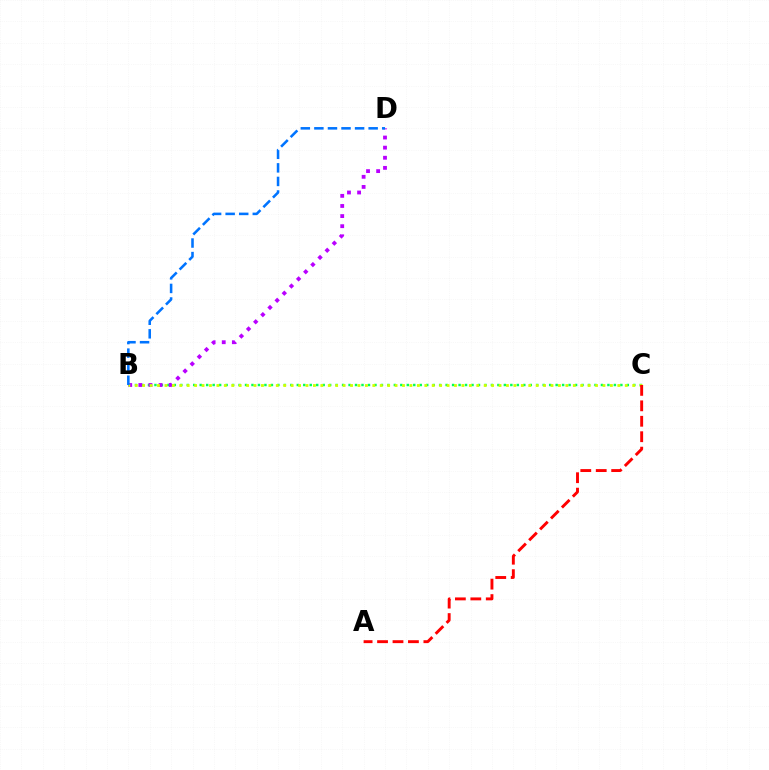{('B', 'C'): [{'color': '#00ff5c', 'line_style': 'dotted', 'thickness': 1.76}, {'color': '#d1ff00', 'line_style': 'dotted', 'thickness': 2.02}], ('B', 'D'): [{'color': '#b900ff', 'line_style': 'dotted', 'thickness': 2.75}, {'color': '#0074ff', 'line_style': 'dashed', 'thickness': 1.84}], ('A', 'C'): [{'color': '#ff0000', 'line_style': 'dashed', 'thickness': 2.1}]}